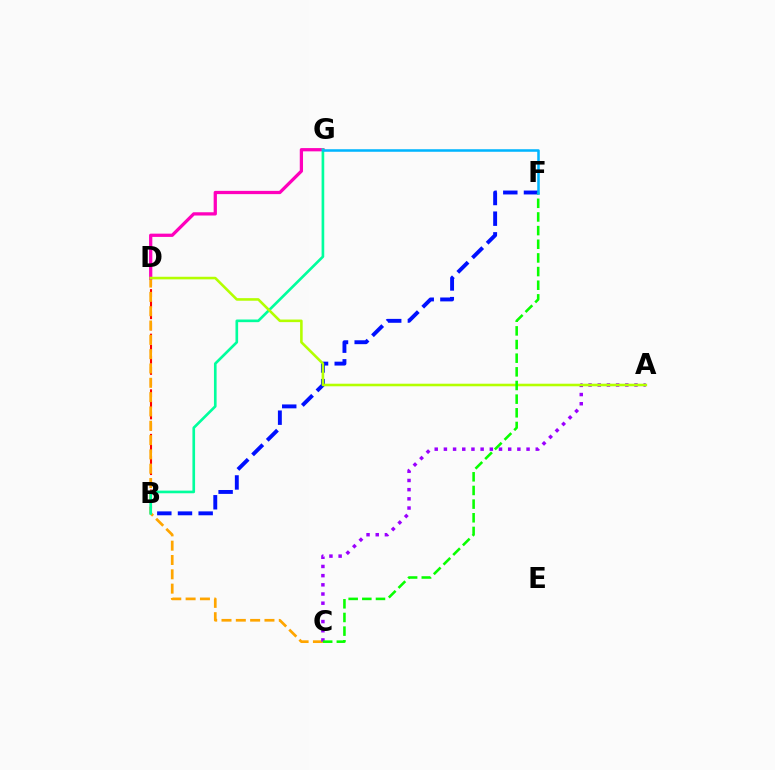{('B', 'F'): [{'color': '#0010ff', 'line_style': 'dashed', 'thickness': 2.81}], ('B', 'D'): [{'color': '#ff0000', 'line_style': 'dashed', 'thickness': 1.51}], ('C', 'D'): [{'color': '#ffa500', 'line_style': 'dashed', 'thickness': 1.95}], ('D', 'G'): [{'color': '#ff00bd', 'line_style': 'solid', 'thickness': 2.35}], ('A', 'C'): [{'color': '#9b00ff', 'line_style': 'dotted', 'thickness': 2.5}], ('B', 'G'): [{'color': '#00ff9d', 'line_style': 'solid', 'thickness': 1.91}], ('A', 'D'): [{'color': '#b3ff00', 'line_style': 'solid', 'thickness': 1.86}], ('C', 'F'): [{'color': '#08ff00', 'line_style': 'dashed', 'thickness': 1.85}], ('F', 'G'): [{'color': '#00b5ff', 'line_style': 'solid', 'thickness': 1.83}]}